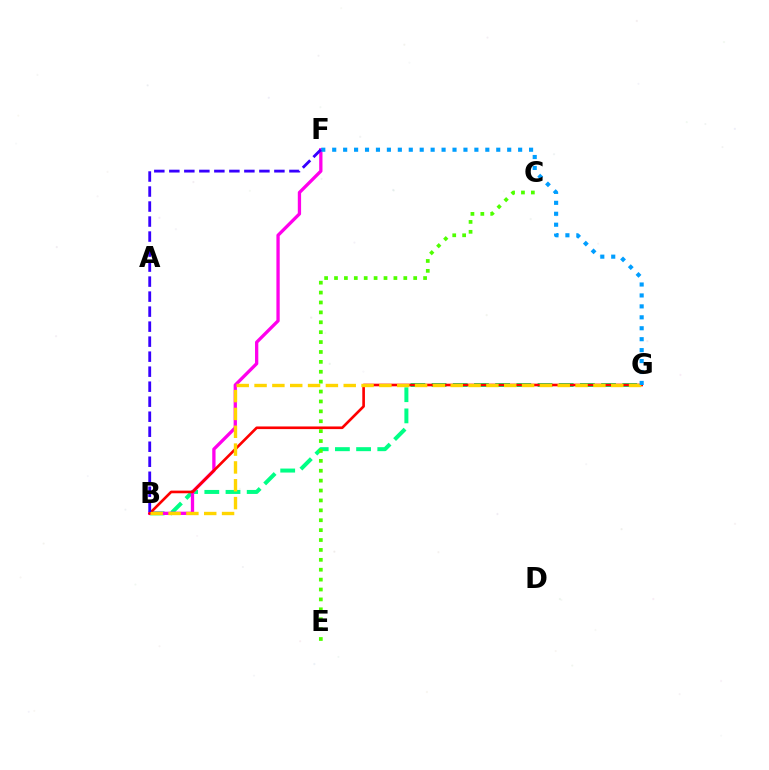{('B', 'G'): [{'color': '#00ff86', 'line_style': 'dashed', 'thickness': 2.88}, {'color': '#ff0000', 'line_style': 'solid', 'thickness': 1.9}, {'color': '#ffd500', 'line_style': 'dashed', 'thickness': 2.42}], ('C', 'E'): [{'color': '#4fff00', 'line_style': 'dotted', 'thickness': 2.69}], ('B', 'F'): [{'color': '#ff00ed', 'line_style': 'solid', 'thickness': 2.37}, {'color': '#3700ff', 'line_style': 'dashed', 'thickness': 2.04}], ('F', 'G'): [{'color': '#009eff', 'line_style': 'dotted', 'thickness': 2.97}]}